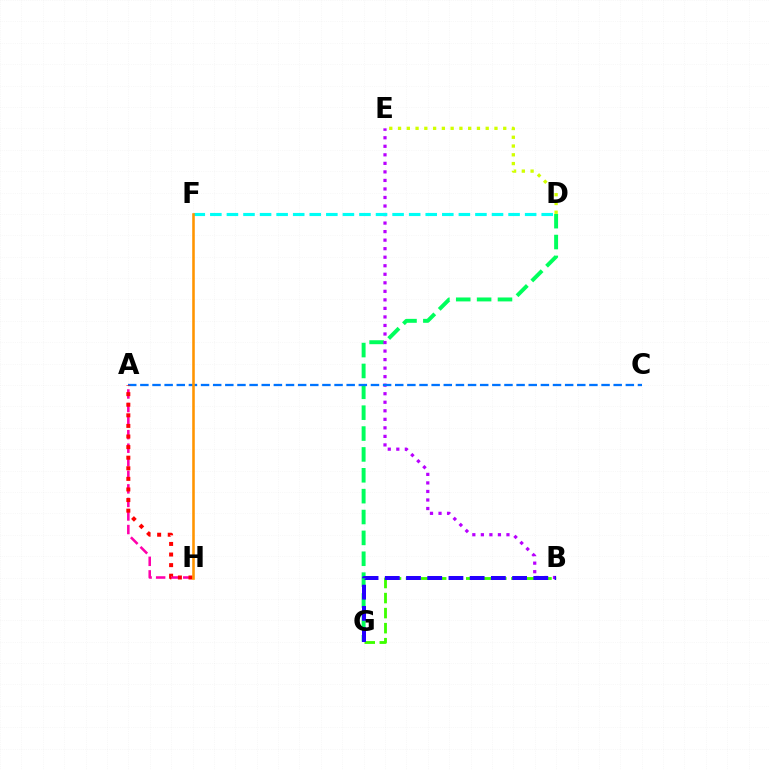{('A', 'H'): [{'color': '#ff00ac', 'line_style': 'dashed', 'thickness': 1.84}, {'color': '#ff0000', 'line_style': 'dotted', 'thickness': 2.88}], ('D', 'G'): [{'color': '#00ff5c', 'line_style': 'dashed', 'thickness': 2.83}], ('B', 'E'): [{'color': '#b900ff', 'line_style': 'dotted', 'thickness': 2.32}], ('A', 'C'): [{'color': '#0074ff', 'line_style': 'dashed', 'thickness': 1.65}], ('B', 'G'): [{'color': '#3dff00', 'line_style': 'dashed', 'thickness': 2.04}, {'color': '#2500ff', 'line_style': 'dashed', 'thickness': 2.88}], ('D', 'F'): [{'color': '#00fff6', 'line_style': 'dashed', 'thickness': 2.25}], ('F', 'H'): [{'color': '#ff9400', 'line_style': 'solid', 'thickness': 1.86}], ('D', 'E'): [{'color': '#d1ff00', 'line_style': 'dotted', 'thickness': 2.38}]}